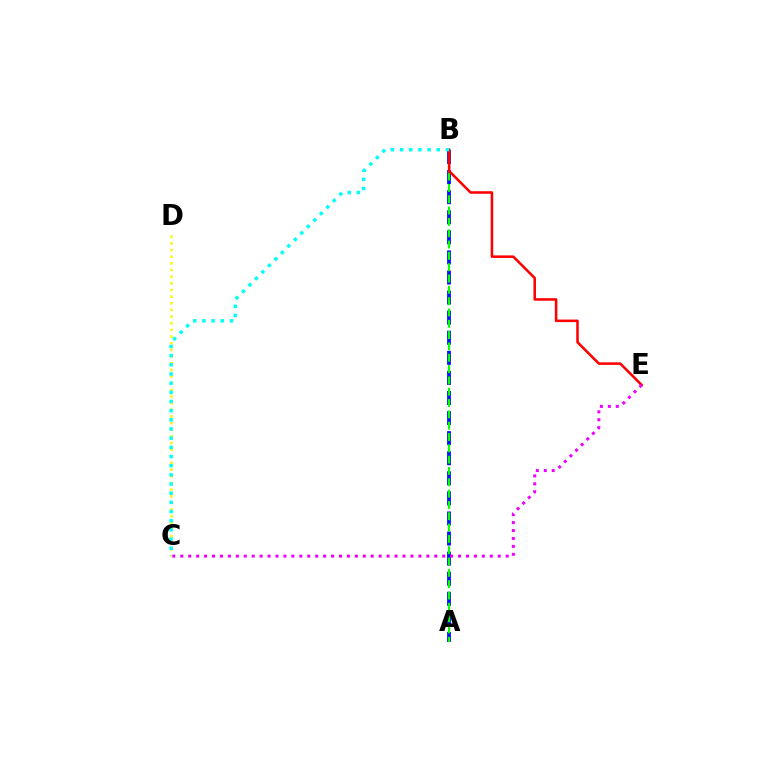{('C', 'D'): [{'color': '#fcf500', 'line_style': 'dotted', 'thickness': 1.81}], ('A', 'B'): [{'color': '#0010ff', 'line_style': 'dashed', 'thickness': 2.73}, {'color': '#08ff00', 'line_style': 'dashed', 'thickness': 1.54}], ('B', 'E'): [{'color': '#ff0000', 'line_style': 'solid', 'thickness': 1.84}], ('B', 'C'): [{'color': '#00fff6', 'line_style': 'dotted', 'thickness': 2.49}], ('C', 'E'): [{'color': '#ee00ff', 'line_style': 'dotted', 'thickness': 2.16}]}